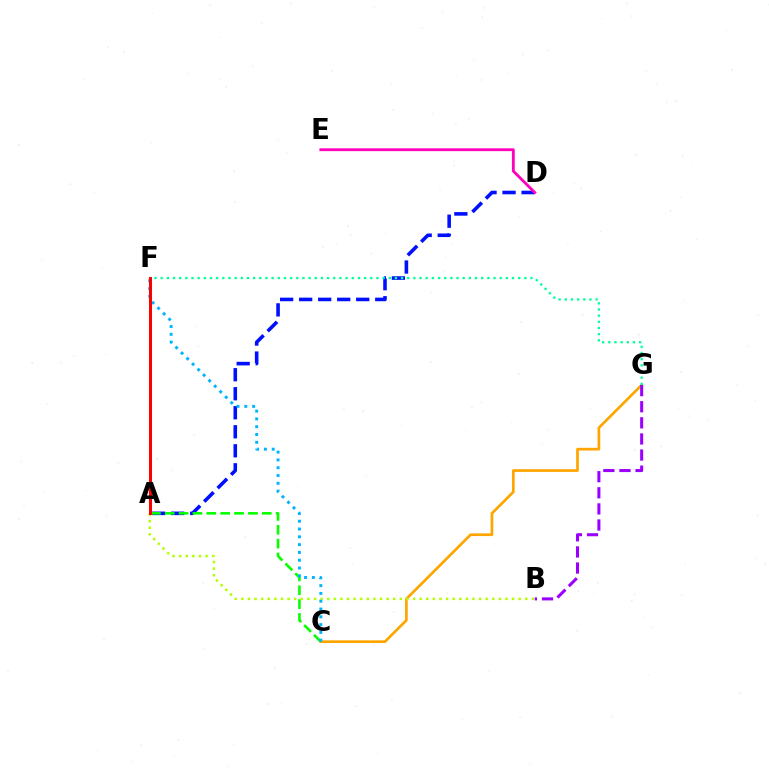{('C', 'G'): [{'color': '#ffa500', 'line_style': 'solid', 'thickness': 1.95}], ('A', 'D'): [{'color': '#0010ff', 'line_style': 'dashed', 'thickness': 2.58}], ('A', 'C'): [{'color': '#08ff00', 'line_style': 'dashed', 'thickness': 1.88}], ('D', 'E'): [{'color': '#ff00bd', 'line_style': 'solid', 'thickness': 2.03}], ('F', 'G'): [{'color': '#00ff9d', 'line_style': 'dotted', 'thickness': 1.67}], ('A', 'B'): [{'color': '#b3ff00', 'line_style': 'dotted', 'thickness': 1.79}], ('C', 'F'): [{'color': '#00b5ff', 'line_style': 'dotted', 'thickness': 2.12}], ('B', 'G'): [{'color': '#9b00ff', 'line_style': 'dashed', 'thickness': 2.19}], ('A', 'F'): [{'color': '#ff0000', 'line_style': 'solid', 'thickness': 2.17}]}